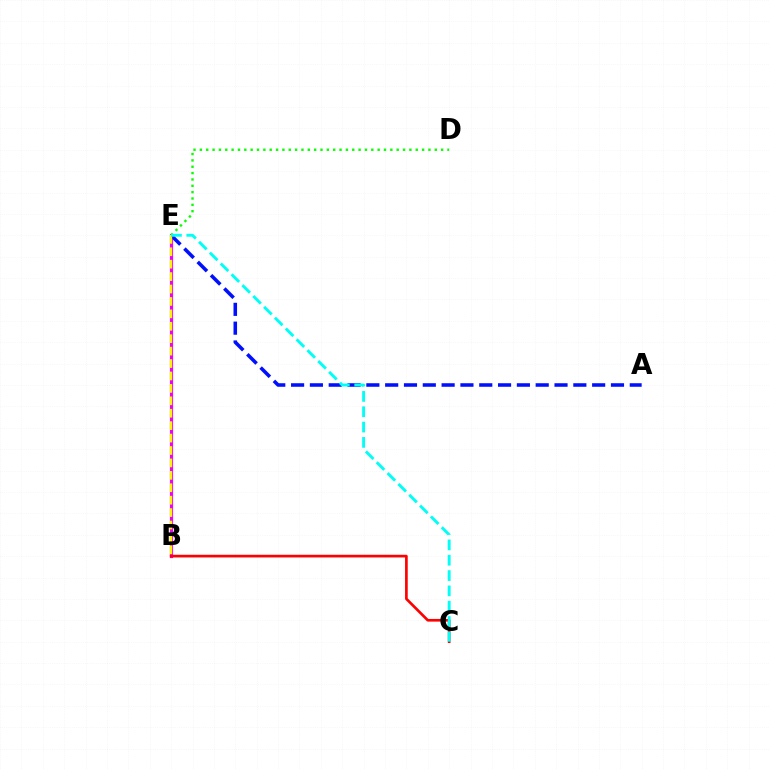{('B', 'E'): [{'color': '#ee00ff', 'line_style': 'solid', 'thickness': 2.29}, {'color': '#fcf500', 'line_style': 'dashed', 'thickness': 1.69}], ('A', 'E'): [{'color': '#0010ff', 'line_style': 'dashed', 'thickness': 2.56}], ('B', 'C'): [{'color': '#ff0000', 'line_style': 'solid', 'thickness': 1.92}], ('D', 'E'): [{'color': '#08ff00', 'line_style': 'dotted', 'thickness': 1.73}], ('C', 'E'): [{'color': '#00fff6', 'line_style': 'dashed', 'thickness': 2.08}]}